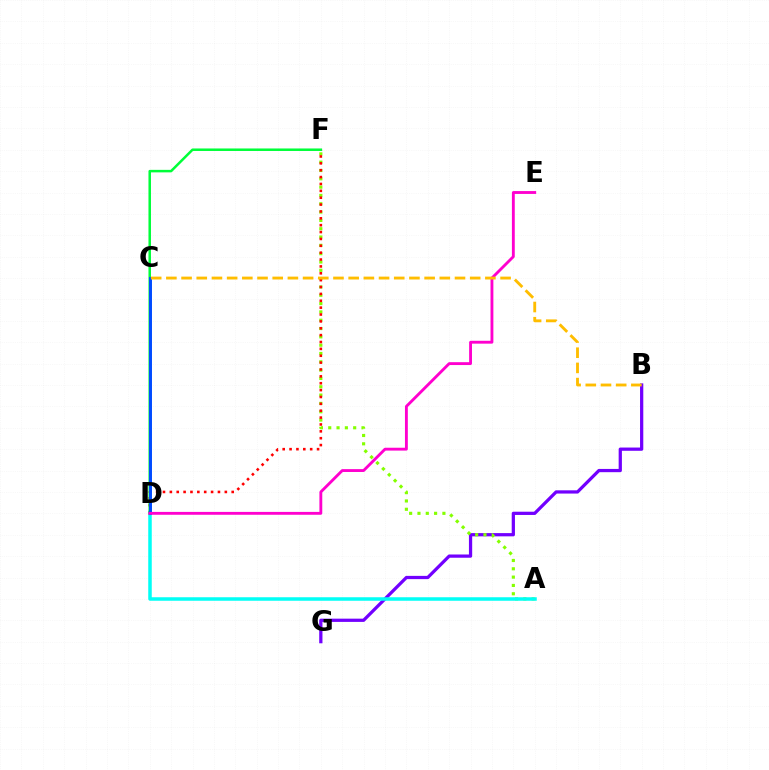{('B', 'G'): [{'color': '#7200ff', 'line_style': 'solid', 'thickness': 2.34}], ('A', 'F'): [{'color': '#84ff00', 'line_style': 'dotted', 'thickness': 2.26}], ('D', 'F'): [{'color': '#ff0000', 'line_style': 'dotted', 'thickness': 1.87}, {'color': '#00ff39', 'line_style': 'solid', 'thickness': 1.81}], ('A', 'D'): [{'color': '#00fff6', 'line_style': 'solid', 'thickness': 2.52}], ('C', 'D'): [{'color': '#004bff', 'line_style': 'solid', 'thickness': 2.13}], ('D', 'E'): [{'color': '#ff00cf', 'line_style': 'solid', 'thickness': 2.06}], ('B', 'C'): [{'color': '#ffbd00', 'line_style': 'dashed', 'thickness': 2.06}]}